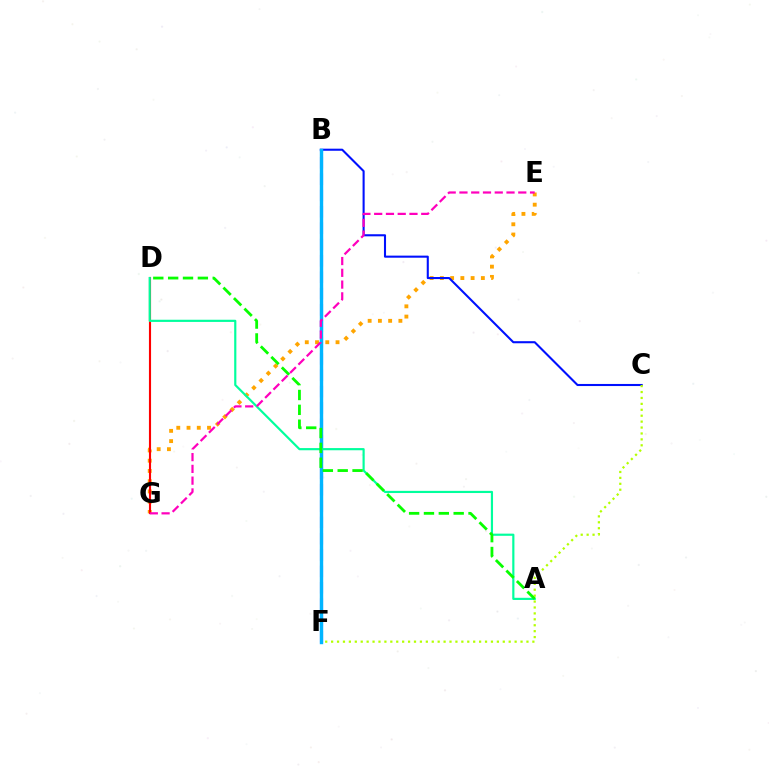{('E', 'G'): [{'color': '#ffa500', 'line_style': 'dotted', 'thickness': 2.78}, {'color': '#ff00bd', 'line_style': 'dashed', 'thickness': 1.6}], ('B', 'C'): [{'color': '#0010ff', 'line_style': 'solid', 'thickness': 1.5}], ('C', 'F'): [{'color': '#b3ff00', 'line_style': 'dotted', 'thickness': 1.61}], ('B', 'F'): [{'color': '#9b00ff', 'line_style': 'dashed', 'thickness': 2.22}, {'color': '#00b5ff', 'line_style': 'solid', 'thickness': 2.45}], ('D', 'G'): [{'color': '#ff0000', 'line_style': 'solid', 'thickness': 1.53}], ('A', 'D'): [{'color': '#00ff9d', 'line_style': 'solid', 'thickness': 1.57}, {'color': '#08ff00', 'line_style': 'dashed', 'thickness': 2.02}]}